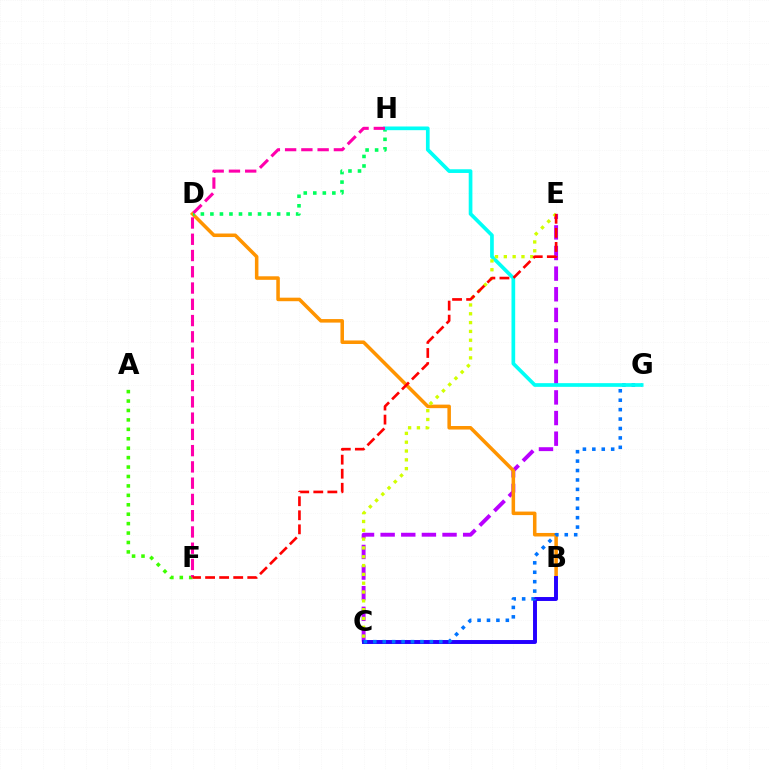{('C', 'E'): [{'color': '#b900ff', 'line_style': 'dashed', 'thickness': 2.8}, {'color': '#d1ff00', 'line_style': 'dotted', 'thickness': 2.4}], ('B', 'D'): [{'color': '#ff9400', 'line_style': 'solid', 'thickness': 2.54}], ('B', 'C'): [{'color': '#2500ff', 'line_style': 'solid', 'thickness': 2.83}], ('C', 'G'): [{'color': '#0074ff', 'line_style': 'dotted', 'thickness': 2.56}], ('A', 'F'): [{'color': '#3dff00', 'line_style': 'dotted', 'thickness': 2.56}], ('D', 'H'): [{'color': '#00ff5c', 'line_style': 'dotted', 'thickness': 2.59}], ('G', 'H'): [{'color': '#00fff6', 'line_style': 'solid', 'thickness': 2.66}], ('F', 'H'): [{'color': '#ff00ac', 'line_style': 'dashed', 'thickness': 2.21}], ('E', 'F'): [{'color': '#ff0000', 'line_style': 'dashed', 'thickness': 1.91}]}